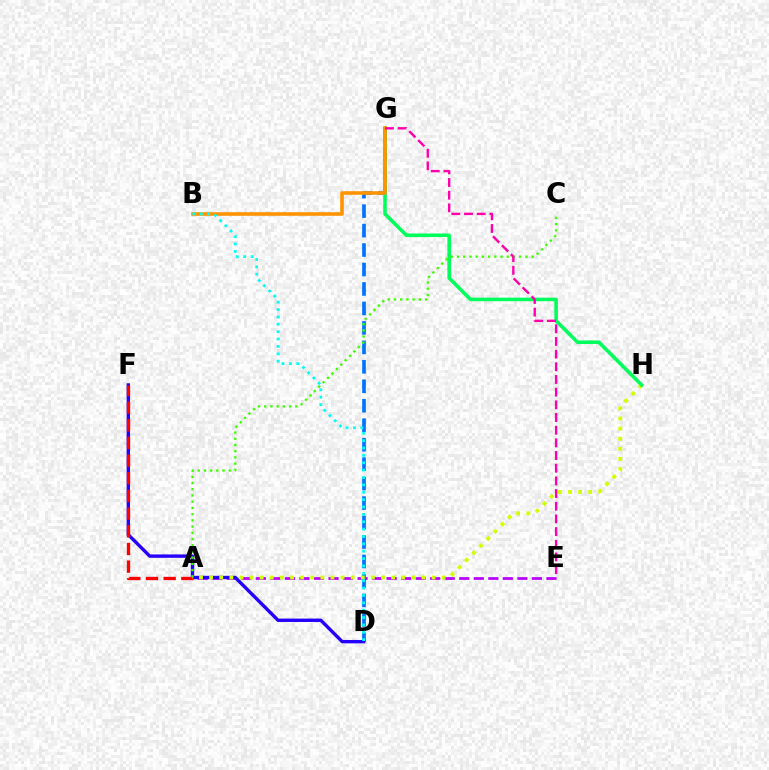{('A', 'E'): [{'color': '#b900ff', 'line_style': 'dashed', 'thickness': 1.97}], ('D', 'G'): [{'color': '#0074ff', 'line_style': 'dashed', 'thickness': 2.64}], ('D', 'F'): [{'color': '#2500ff', 'line_style': 'solid', 'thickness': 2.44}], ('A', 'F'): [{'color': '#ff0000', 'line_style': 'dashed', 'thickness': 2.4}], ('A', 'H'): [{'color': '#d1ff00', 'line_style': 'dotted', 'thickness': 2.75}], ('G', 'H'): [{'color': '#00ff5c', 'line_style': 'solid', 'thickness': 2.57}], ('A', 'C'): [{'color': '#3dff00', 'line_style': 'dotted', 'thickness': 1.69}], ('B', 'G'): [{'color': '#ff9400', 'line_style': 'solid', 'thickness': 2.6}], ('B', 'D'): [{'color': '#00fff6', 'line_style': 'dotted', 'thickness': 2.0}], ('E', 'G'): [{'color': '#ff00ac', 'line_style': 'dashed', 'thickness': 1.72}]}